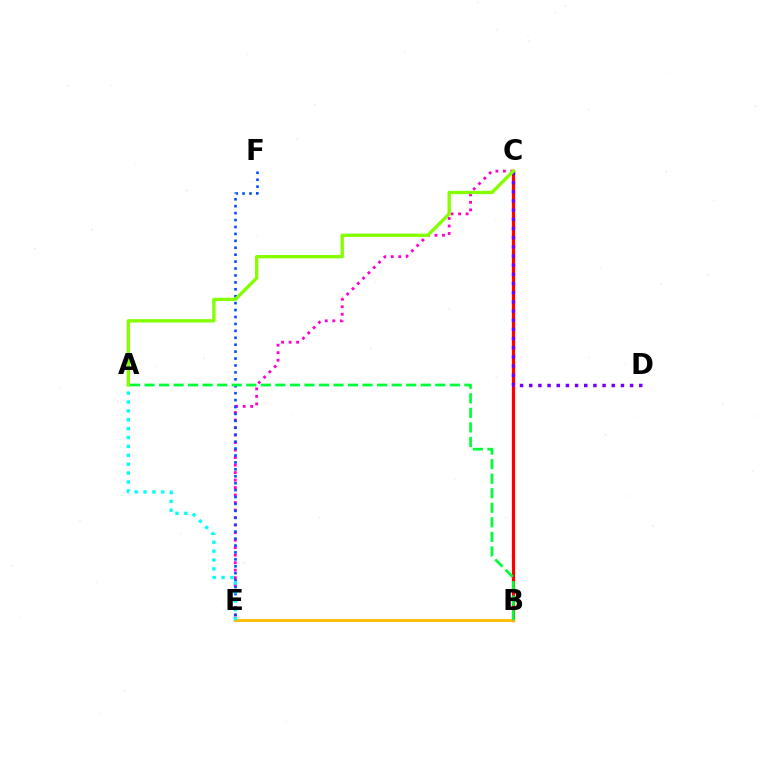{('B', 'C'): [{'color': '#ff0000', 'line_style': 'solid', 'thickness': 2.32}], ('C', 'E'): [{'color': '#ff00cf', 'line_style': 'dotted', 'thickness': 2.04}], ('E', 'F'): [{'color': '#004bff', 'line_style': 'dotted', 'thickness': 1.88}], ('C', 'D'): [{'color': '#7200ff', 'line_style': 'dotted', 'thickness': 2.49}], ('B', 'E'): [{'color': '#ffbd00', 'line_style': 'solid', 'thickness': 2.09}], ('A', 'E'): [{'color': '#00fff6', 'line_style': 'dotted', 'thickness': 2.41}], ('A', 'C'): [{'color': '#84ff00', 'line_style': 'solid', 'thickness': 2.4}], ('A', 'B'): [{'color': '#00ff39', 'line_style': 'dashed', 'thickness': 1.97}]}